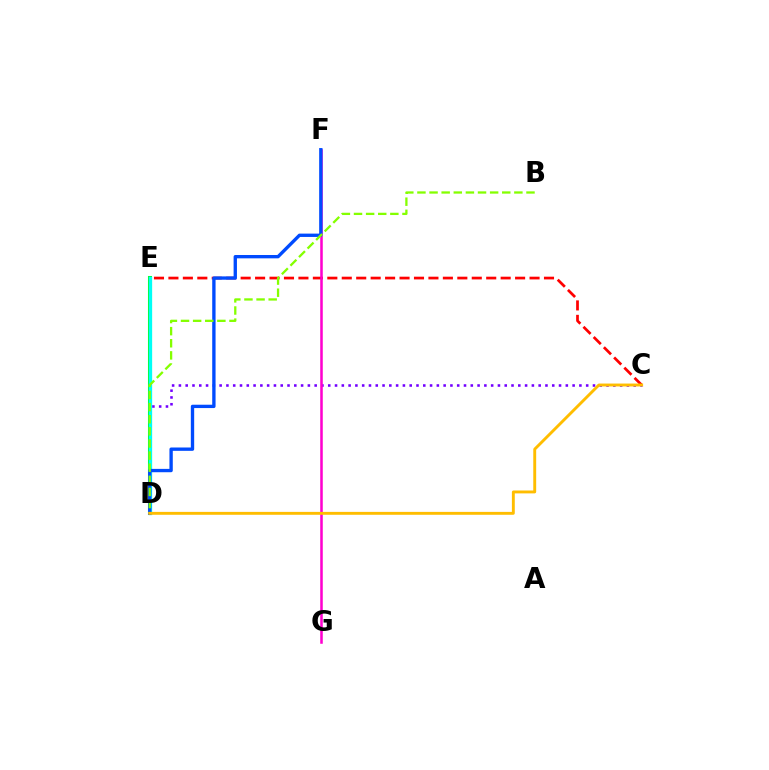{('C', 'E'): [{'color': '#ff0000', 'line_style': 'dashed', 'thickness': 1.96}], ('C', 'D'): [{'color': '#7200ff', 'line_style': 'dotted', 'thickness': 1.84}, {'color': '#ffbd00', 'line_style': 'solid', 'thickness': 2.09}], ('F', 'G'): [{'color': '#ff00cf', 'line_style': 'solid', 'thickness': 1.83}], ('D', 'E'): [{'color': '#00ff39', 'line_style': 'solid', 'thickness': 2.92}, {'color': '#00fff6', 'line_style': 'solid', 'thickness': 2.32}], ('D', 'F'): [{'color': '#004bff', 'line_style': 'solid', 'thickness': 2.41}], ('B', 'D'): [{'color': '#84ff00', 'line_style': 'dashed', 'thickness': 1.65}]}